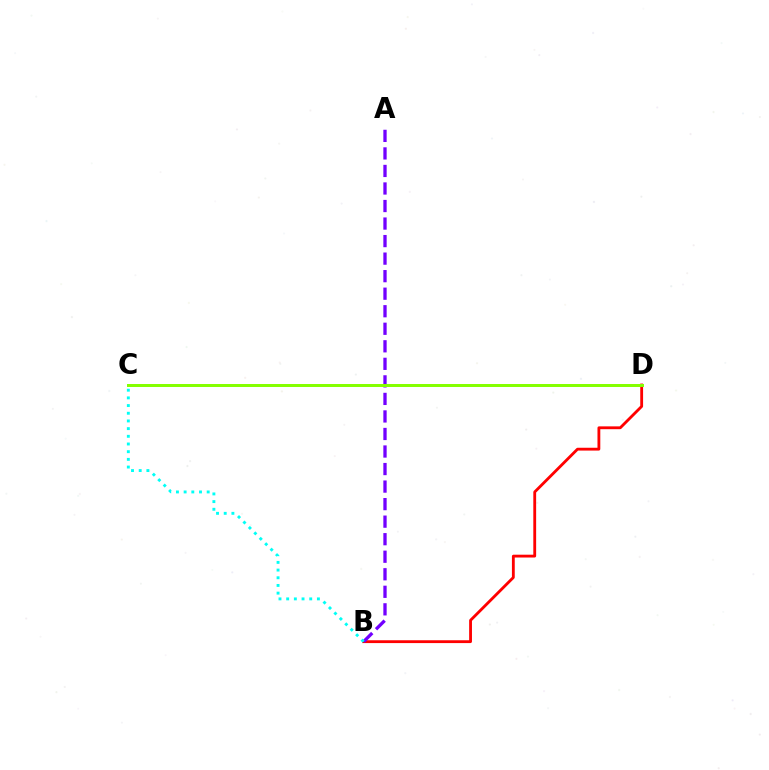{('B', 'D'): [{'color': '#ff0000', 'line_style': 'solid', 'thickness': 2.04}], ('A', 'B'): [{'color': '#7200ff', 'line_style': 'dashed', 'thickness': 2.38}], ('C', 'D'): [{'color': '#84ff00', 'line_style': 'solid', 'thickness': 2.15}], ('B', 'C'): [{'color': '#00fff6', 'line_style': 'dotted', 'thickness': 2.09}]}